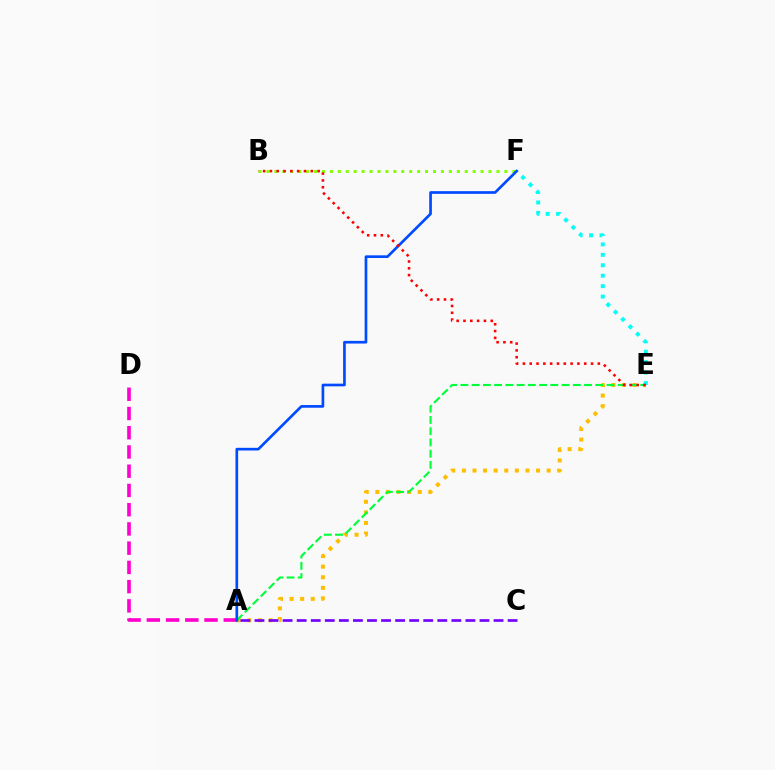{('A', 'E'): [{'color': '#ffbd00', 'line_style': 'dotted', 'thickness': 2.88}, {'color': '#00ff39', 'line_style': 'dashed', 'thickness': 1.53}], ('A', 'D'): [{'color': '#ff00cf', 'line_style': 'dashed', 'thickness': 2.61}], ('A', 'C'): [{'color': '#7200ff', 'line_style': 'dashed', 'thickness': 1.91}], ('B', 'F'): [{'color': '#84ff00', 'line_style': 'dotted', 'thickness': 2.16}], ('E', 'F'): [{'color': '#00fff6', 'line_style': 'dotted', 'thickness': 2.84}], ('A', 'F'): [{'color': '#004bff', 'line_style': 'solid', 'thickness': 1.93}], ('B', 'E'): [{'color': '#ff0000', 'line_style': 'dotted', 'thickness': 1.85}]}